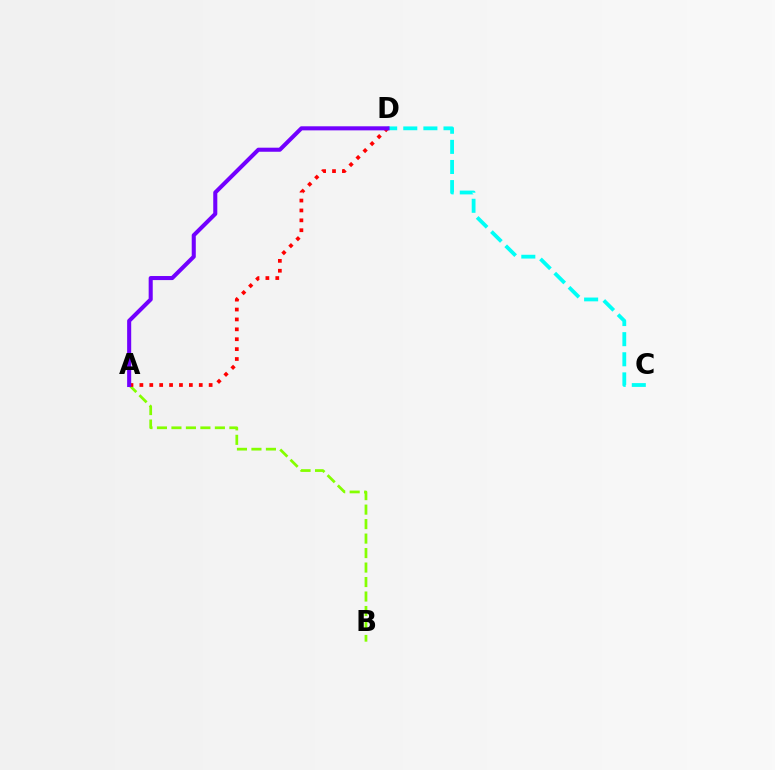{('A', 'B'): [{'color': '#84ff00', 'line_style': 'dashed', 'thickness': 1.97}], ('A', 'D'): [{'color': '#ff0000', 'line_style': 'dotted', 'thickness': 2.69}, {'color': '#7200ff', 'line_style': 'solid', 'thickness': 2.93}], ('C', 'D'): [{'color': '#00fff6', 'line_style': 'dashed', 'thickness': 2.73}]}